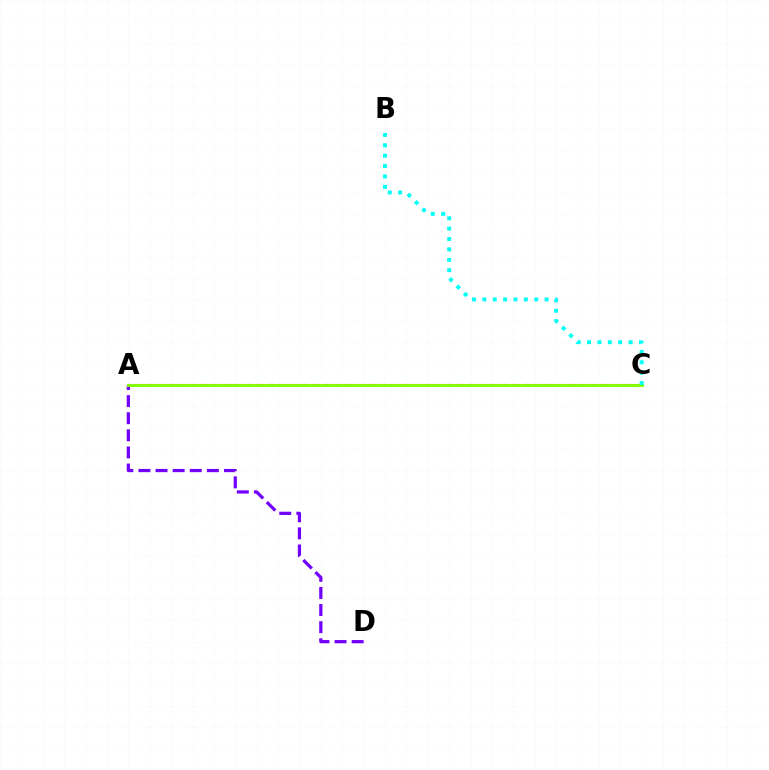{('A', 'C'): [{'color': '#ff0000', 'line_style': 'dashed', 'thickness': 1.51}, {'color': '#84ff00', 'line_style': 'solid', 'thickness': 2.08}], ('A', 'D'): [{'color': '#7200ff', 'line_style': 'dashed', 'thickness': 2.32}], ('B', 'C'): [{'color': '#00fff6', 'line_style': 'dotted', 'thickness': 2.82}]}